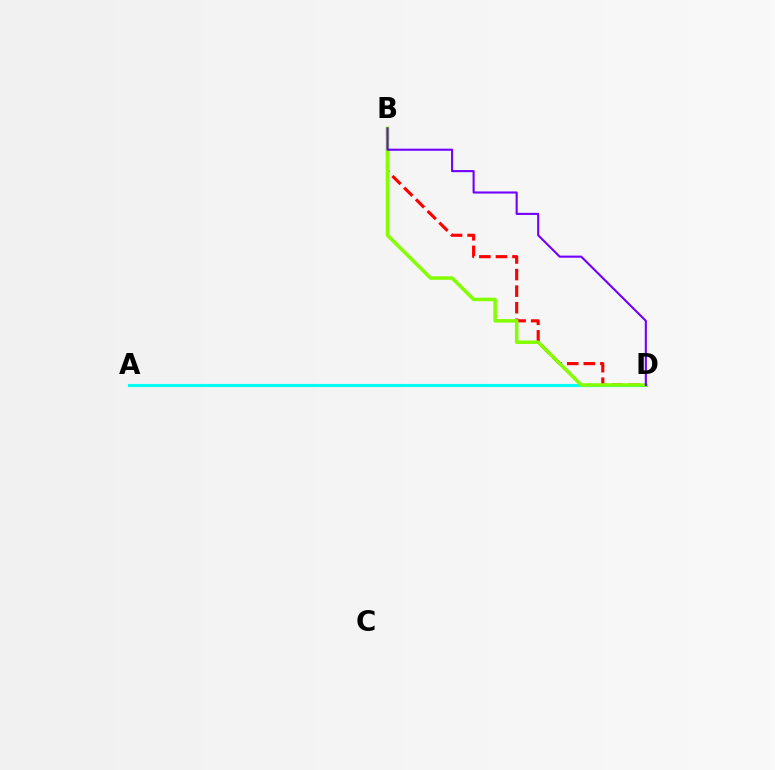{('B', 'D'): [{'color': '#ff0000', 'line_style': 'dashed', 'thickness': 2.25}, {'color': '#84ff00', 'line_style': 'solid', 'thickness': 2.54}, {'color': '#7200ff', 'line_style': 'solid', 'thickness': 1.52}], ('A', 'D'): [{'color': '#00fff6', 'line_style': 'solid', 'thickness': 2.26}]}